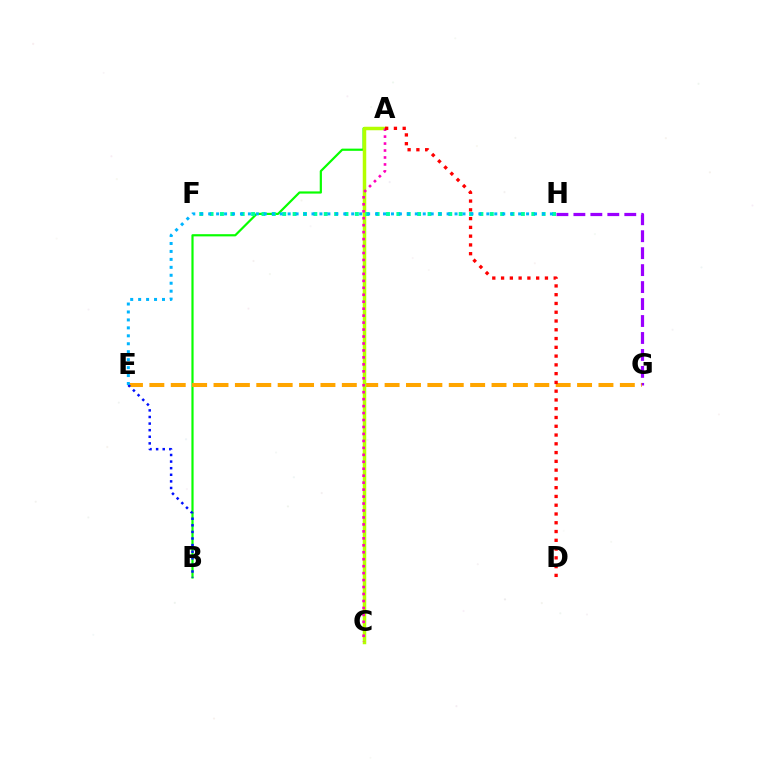{('A', 'B'): [{'color': '#08ff00', 'line_style': 'solid', 'thickness': 1.58}], ('G', 'H'): [{'color': '#9b00ff', 'line_style': 'dashed', 'thickness': 2.3}], ('E', 'G'): [{'color': '#ffa500', 'line_style': 'dashed', 'thickness': 2.91}], ('A', 'C'): [{'color': '#b3ff00', 'line_style': 'solid', 'thickness': 2.51}, {'color': '#ff00bd', 'line_style': 'dotted', 'thickness': 1.89}], ('B', 'E'): [{'color': '#0010ff', 'line_style': 'dotted', 'thickness': 1.79}], ('F', 'H'): [{'color': '#00ff9d', 'line_style': 'dotted', 'thickness': 2.82}], ('E', 'H'): [{'color': '#00b5ff', 'line_style': 'dotted', 'thickness': 2.16}], ('A', 'D'): [{'color': '#ff0000', 'line_style': 'dotted', 'thickness': 2.38}]}